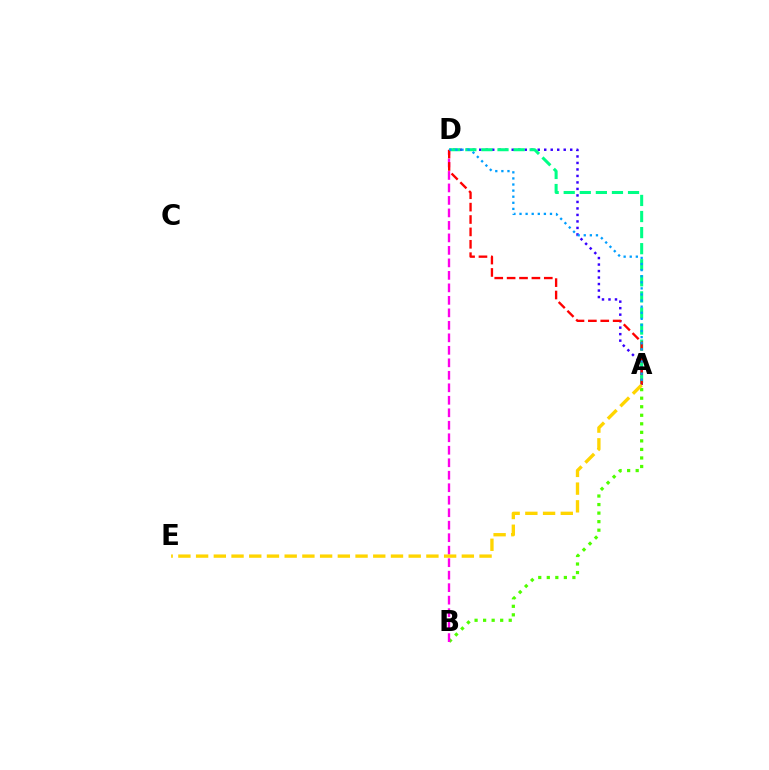{('A', 'D'): [{'color': '#3700ff', 'line_style': 'dotted', 'thickness': 1.77}, {'color': '#00ff86', 'line_style': 'dashed', 'thickness': 2.18}, {'color': '#ff0000', 'line_style': 'dashed', 'thickness': 1.68}, {'color': '#009eff', 'line_style': 'dotted', 'thickness': 1.66}], ('A', 'B'): [{'color': '#4fff00', 'line_style': 'dotted', 'thickness': 2.32}], ('B', 'D'): [{'color': '#ff00ed', 'line_style': 'dashed', 'thickness': 1.7}], ('A', 'E'): [{'color': '#ffd500', 'line_style': 'dashed', 'thickness': 2.41}]}